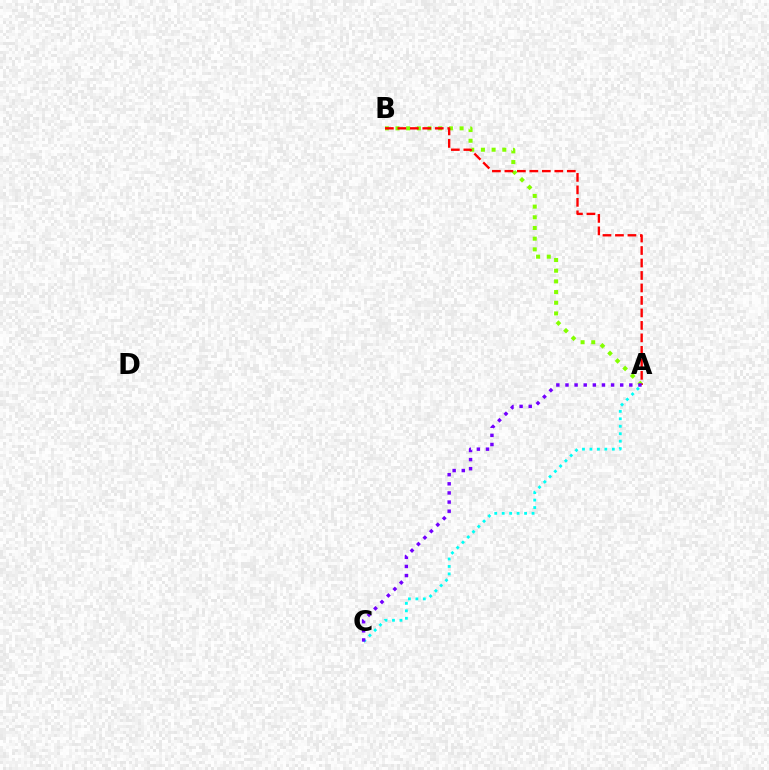{('A', 'C'): [{'color': '#00fff6', 'line_style': 'dotted', 'thickness': 2.03}, {'color': '#7200ff', 'line_style': 'dotted', 'thickness': 2.48}], ('A', 'B'): [{'color': '#84ff00', 'line_style': 'dotted', 'thickness': 2.9}, {'color': '#ff0000', 'line_style': 'dashed', 'thickness': 1.7}]}